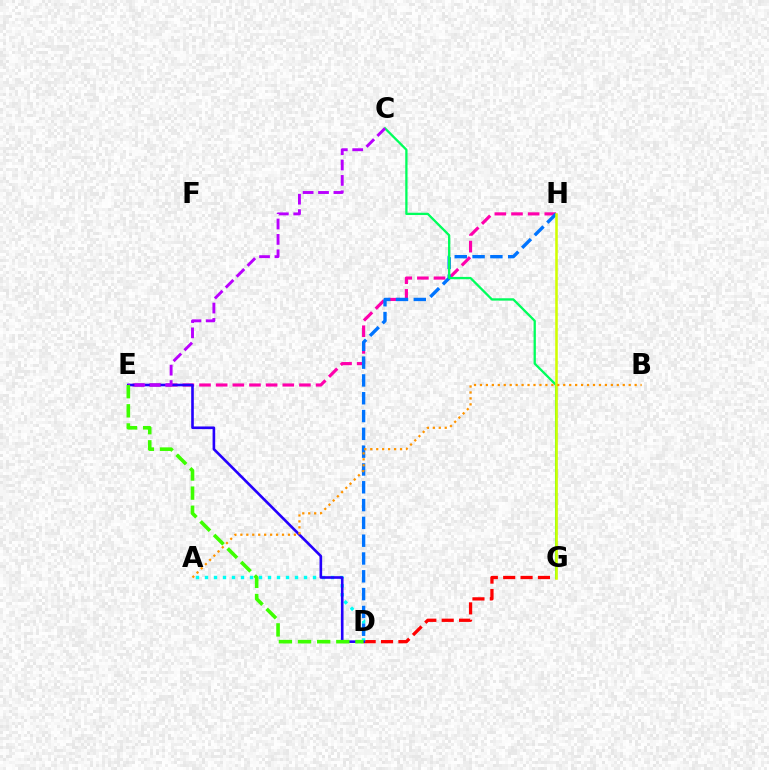{('D', 'G'): [{'color': '#ff0000', 'line_style': 'dashed', 'thickness': 2.36}], ('A', 'D'): [{'color': '#00fff6', 'line_style': 'dotted', 'thickness': 2.45}], ('E', 'H'): [{'color': '#ff00ac', 'line_style': 'dashed', 'thickness': 2.26}], ('D', 'H'): [{'color': '#0074ff', 'line_style': 'dashed', 'thickness': 2.42}], ('D', 'E'): [{'color': '#2500ff', 'line_style': 'solid', 'thickness': 1.89}, {'color': '#3dff00', 'line_style': 'dashed', 'thickness': 2.6}], ('C', 'G'): [{'color': '#00ff5c', 'line_style': 'solid', 'thickness': 1.65}], ('C', 'E'): [{'color': '#b900ff', 'line_style': 'dashed', 'thickness': 2.09}], ('G', 'H'): [{'color': '#d1ff00', 'line_style': 'solid', 'thickness': 1.84}], ('A', 'B'): [{'color': '#ff9400', 'line_style': 'dotted', 'thickness': 1.62}]}